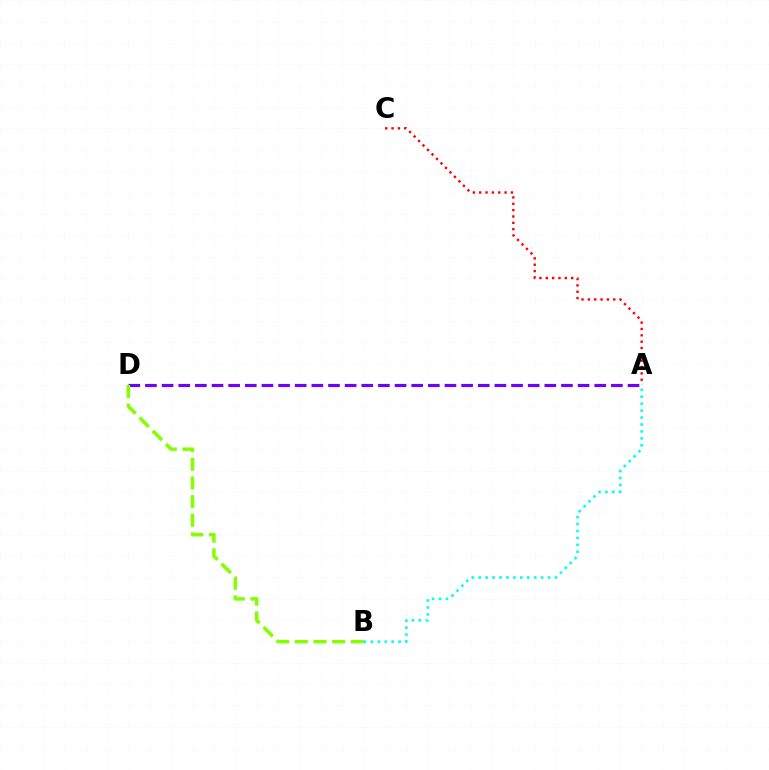{('A', 'C'): [{'color': '#ff0000', 'line_style': 'dotted', 'thickness': 1.72}], ('A', 'D'): [{'color': '#7200ff', 'line_style': 'dashed', 'thickness': 2.26}], ('B', 'D'): [{'color': '#84ff00', 'line_style': 'dashed', 'thickness': 2.53}], ('A', 'B'): [{'color': '#00fff6', 'line_style': 'dotted', 'thickness': 1.88}]}